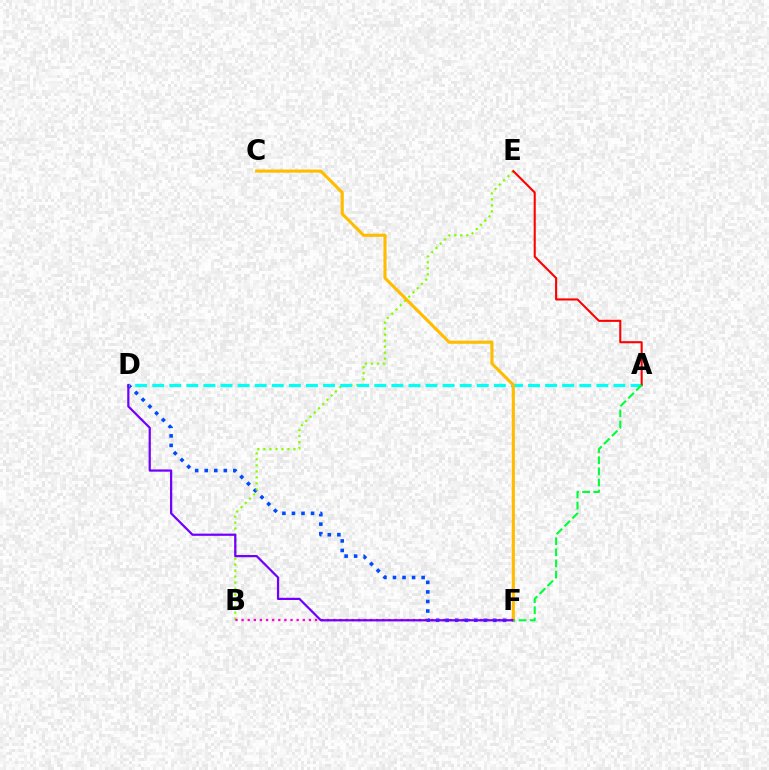{('D', 'F'): [{'color': '#004bff', 'line_style': 'dotted', 'thickness': 2.59}, {'color': '#7200ff', 'line_style': 'solid', 'thickness': 1.6}], ('B', 'E'): [{'color': '#84ff00', 'line_style': 'dotted', 'thickness': 1.63}], ('A', 'D'): [{'color': '#00fff6', 'line_style': 'dashed', 'thickness': 2.32}], ('C', 'F'): [{'color': '#ffbd00', 'line_style': 'solid', 'thickness': 2.25}], ('A', 'E'): [{'color': '#ff0000', 'line_style': 'solid', 'thickness': 1.5}], ('B', 'F'): [{'color': '#ff00cf', 'line_style': 'dotted', 'thickness': 1.66}], ('A', 'F'): [{'color': '#00ff39', 'line_style': 'dashed', 'thickness': 1.51}]}